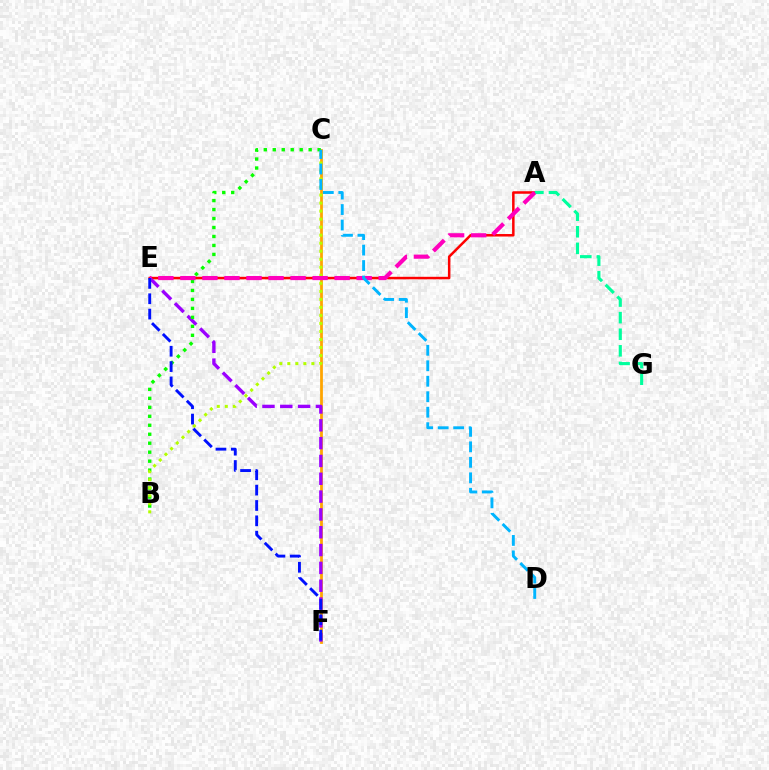{('A', 'E'): [{'color': '#ff0000', 'line_style': 'solid', 'thickness': 1.8}, {'color': '#ff00bd', 'line_style': 'dashed', 'thickness': 2.99}], ('C', 'F'): [{'color': '#ffa500', 'line_style': 'solid', 'thickness': 1.99}], ('A', 'G'): [{'color': '#00ff9d', 'line_style': 'dashed', 'thickness': 2.25}], ('E', 'F'): [{'color': '#9b00ff', 'line_style': 'dashed', 'thickness': 2.42}, {'color': '#0010ff', 'line_style': 'dashed', 'thickness': 2.08}], ('B', 'C'): [{'color': '#08ff00', 'line_style': 'dotted', 'thickness': 2.44}, {'color': '#b3ff00', 'line_style': 'dotted', 'thickness': 2.18}], ('C', 'D'): [{'color': '#00b5ff', 'line_style': 'dashed', 'thickness': 2.1}]}